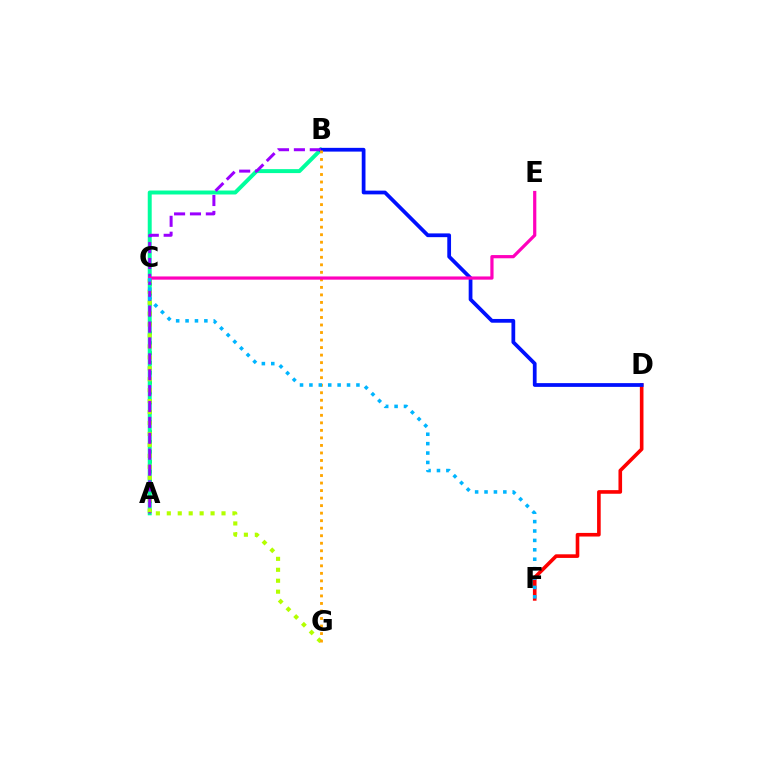{('A', 'C'): [{'color': '#08ff00', 'line_style': 'dotted', 'thickness': 2.68}], ('A', 'B'): [{'color': '#00ff9d', 'line_style': 'solid', 'thickness': 2.85}, {'color': '#9b00ff', 'line_style': 'dashed', 'thickness': 2.16}], ('C', 'G'): [{'color': '#b3ff00', 'line_style': 'dotted', 'thickness': 2.97}], ('D', 'F'): [{'color': '#ff0000', 'line_style': 'solid', 'thickness': 2.6}], ('B', 'D'): [{'color': '#0010ff', 'line_style': 'solid', 'thickness': 2.7}], ('B', 'G'): [{'color': '#ffa500', 'line_style': 'dotted', 'thickness': 2.04}], ('C', 'E'): [{'color': '#ff00bd', 'line_style': 'solid', 'thickness': 2.31}], ('C', 'F'): [{'color': '#00b5ff', 'line_style': 'dotted', 'thickness': 2.55}]}